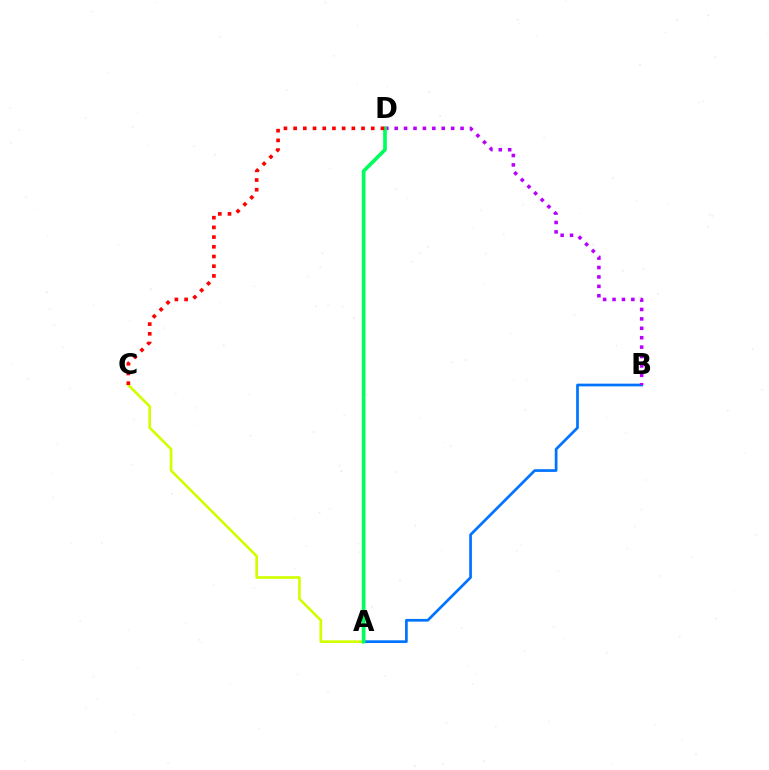{('A', 'C'): [{'color': '#d1ff00', 'line_style': 'solid', 'thickness': 1.92}], ('A', 'B'): [{'color': '#0074ff', 'line_style': 'solid', 'thickness': 1.95}], ('B', 'D'): [{'color': '#b900ff', 'line_style': 'dotted', 'thickness': 2.56}], ('A', 'D'): [{'color': '#00ff5c', 'line_style': 'solid', 'thickness': 2.65}], ('C', 'D'): [{'color': '#ff0000', 'line_style': 'dotted', 'thickness': 2.64}]}